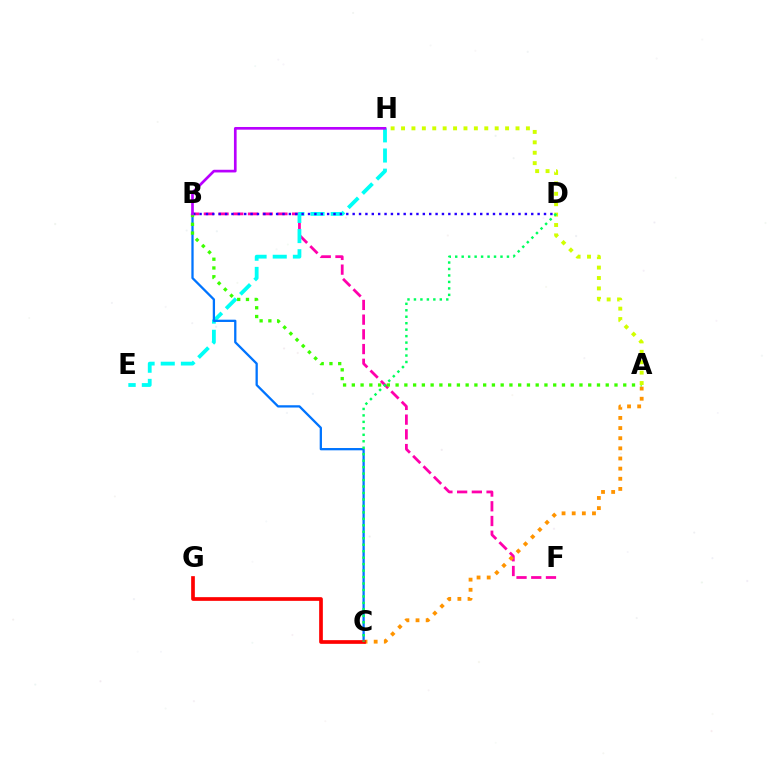{('B', 'F'): [{'color': '#ff00ac', 'line_style': 'dashed', 'thickness': 2.0}], ('E', 'H'): [{'color': '#00fff6', 'line_style': 'dashed', 'thickness': 2.74}], ('B', 'C'): [{'color': '#0074ff', 'line_style': 'solid', 'thickness': 1.65}], ('B', 'D'): [{'color': '#2500ff', 'line_style': 'dotted', 'thickness': 1.73}], ('A', 'C'): [{'color': '#ff9400', 'line_style': 'dotted', 'thickness': 2.76}], ('A', 'B'): [{'color': '#3dff00', 'line_style': 'dotted', 'thickness': 2.38}], ('B', 'H'): [{'color': '#b900ff', 'line_style': 'solid', 'thickness': 1.93}], ('C', 'G'): [{'color': '#ff0000', 'line_style': 'solid', 'thickness': 2.66}], ('A', 'H'): [{'color': '#d1ff00', 'line_style': 'dotted', 'thickness': 2.83}], ('C', 'D'): [{'color': '#00ff5c', 'line_style': 'dotted', 'thickness': 1.76}]}